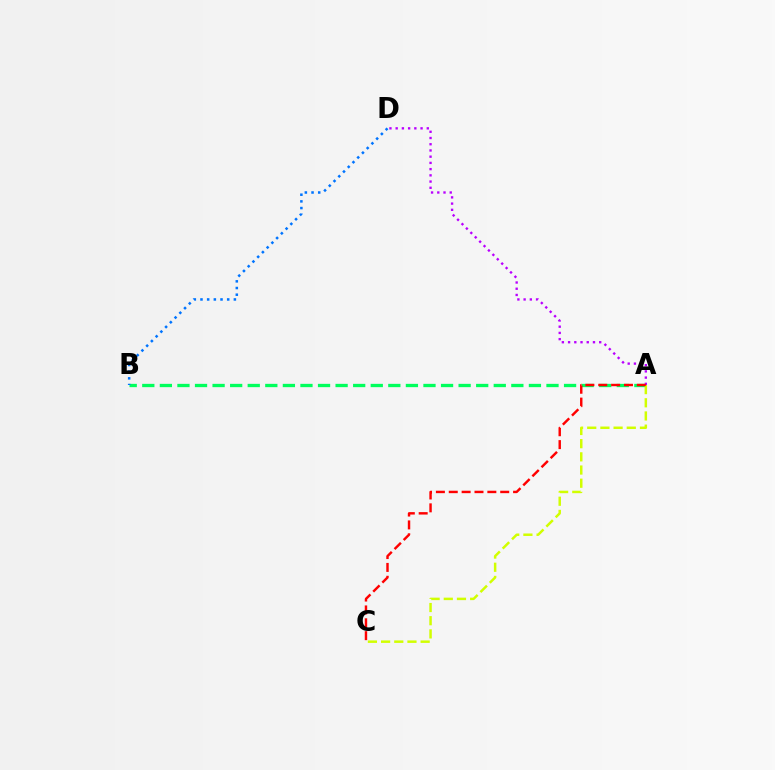{('A', 'B'): [{'color': '#00ff5c', 'line_style': 'dashed', 'thickness': 2.39}], ('B', 'D'): [{'color': '#0074ff', 'line_style': 'dotted', 'thickness': 1.81}], ('A', 'D'): [{'color': '#b900ff', 'line_style': 'dotted', 'thickness': 1.69}], ('A', 'C'): [{'color': '#d1ff00', 'line_style': 'dashed', 'thickness': 1.79}, {'color': '#ff0000', 'line_style': 'dashed', 'thickness': 1.75}]}